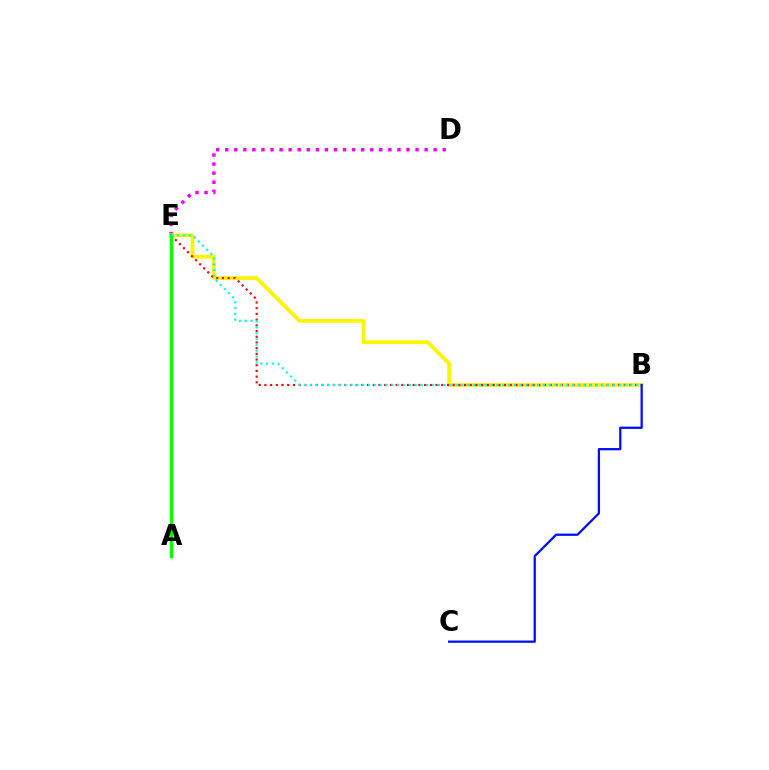{('D', 'E'): [{'color': '#ee00ff', 'line_style': 'dotted', 'thickness': 2.46}], ('B', 'E'): [{'color': '#fcf500', 'line_style': 'solid', 'thickness': 2.74}, {'color': '#ff0000', 'line_style': 'dotted', 'thickness': 1.55}, {'color': '#00fff6', 'line_style': 'dotted', 'thickness': 1.58}], ('B', 'C'): [{'color': '#0010ff', 'line_style': 'solid', 'thickness': 1.64}], ('A', 'E'): [{'color': '#08ff00', 'line_style': 'solid', 'thickness': 2.48}]}